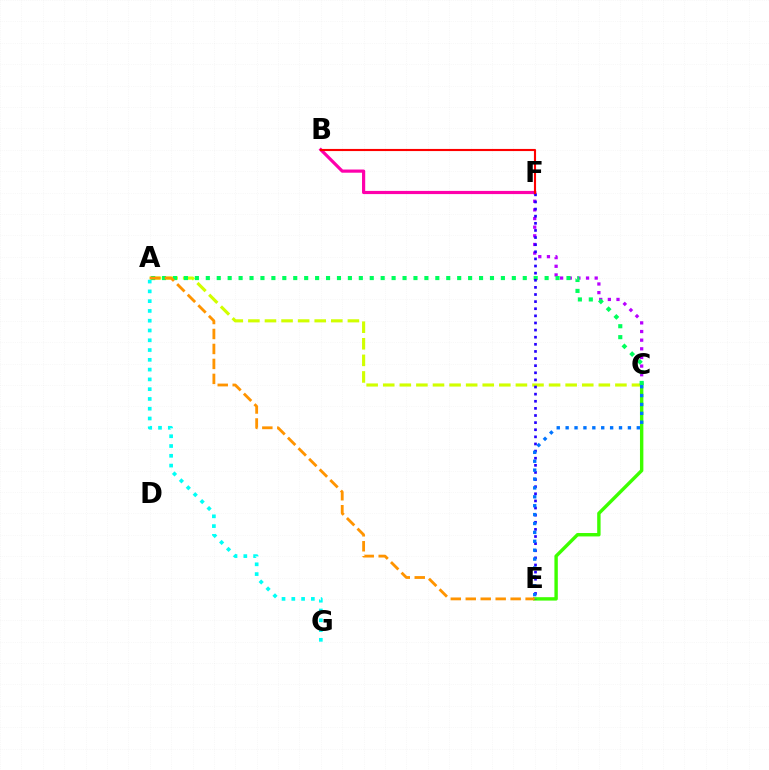{('B', 'F'): [{'color': '#ff00ac', 'line_style': 'solid', 'thickness': 2.29}, {'color': '#ff0000', 'line_style': 'solid', 'thickness': 1.53}], ('A', 'C'): [{'color': '#d1ff00', 'line_style': 'dashed', 'thickness': 2.25}, {'color': '#00ff5c', 'line_style': 'dotted', 'thickness': 2.97}], ('C', 'F'): [{'color': '#b900ff', 'line_style': 'dotted', 'thickness': 2.35}], ('C', 'E'): [{'color': '#3dff00', 'line_style': 'solid', 'thickness': 2.45}, {'color': '#0074ff', 'line_style': 'dotted', 'thickness': 2.42}], ('A', 'E'): [{'color': '#ff9400', 'line_style': 'dashed', 'thickness': 2.03}], ('E', 'F'): [{'color': '#2500ff', 'line_style': 'dotted', 'thickness': 1.93}], ('A', 'G'): [{'color': '#00fff6', 'line_style': 'dotted', 'thickness': 2.66}]}